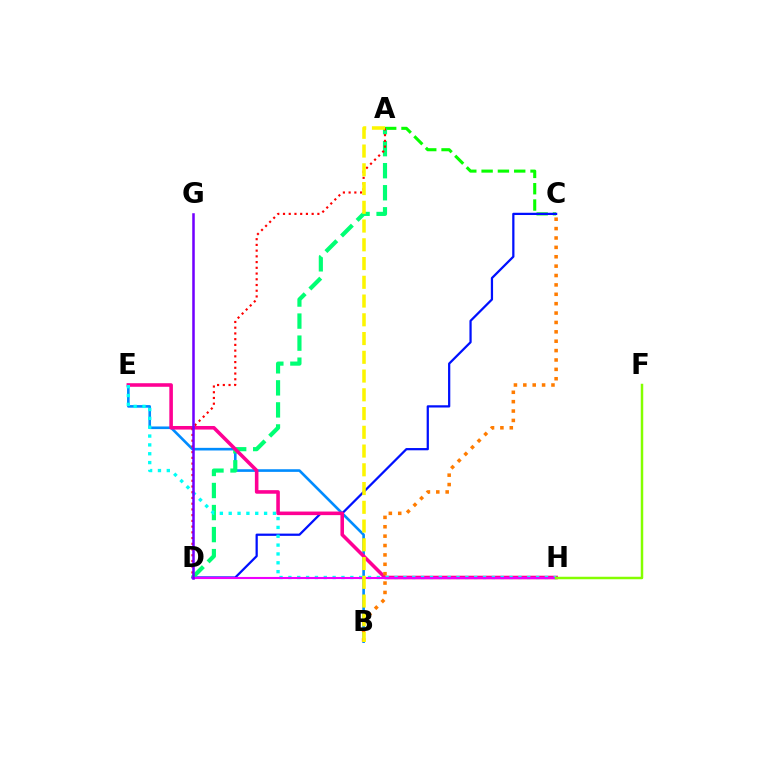{('A', 'C'): [{'color': '#08ff00', 'line_style': 'dashed', 'thickness': 2.22}], ('B', 'E'): [{'color': '#008cff', 'line_style': 'solid', 'thickness': 1.89}], ('C', 'D'): [{'color': '#0010ff', 'line_style': 'solid', 'thickness': 1.62}], ('A', 'D'): [{'color': '#00ff74', 'line_style': 'dashed', 'thickness': 2.99}, {'color': '#ff0000', 'line_style': 'dotted', 'thickness': 1.56}], ('E', 'H'): [{'color': '#ff0094', 'line_style': 'solid', 'thickness': 2.57}, {'color': '#00fff6', 'line_style': 'dotted', 'thickness': 2.4}], ('B', 'C'): [{'color': '#ff7c00', 'line_style': 'dotted', 'thickness': 2.55}], ('D', 'H'): [{'color': '#ee00ff', 'line_style': 'solid', 'thickness': 1.51}], ('A', 'B'): [{'color': '#fcf500', 'line_style': 'dashed', 'thickness': 2.55}], ('D', 'G'): [{'color': '#7200ff', 'line_style': 'solid', 'thickness': 1.82}], ('F', 'H'): [{'color': '#84ff00', 'line_style': 'solid', 'thickness': 1.79}]}